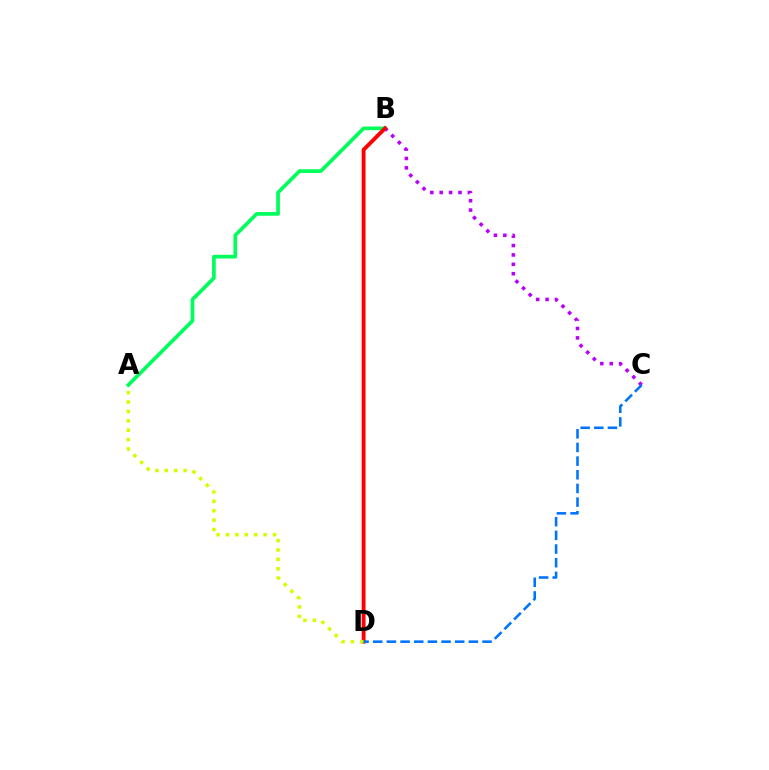{('A', 'B'): [{'color': '#00ff5c', 'line_style': 'solid', 'thickness': 2.66}], ('B', 'C'): [{'color': '#b900ff', 'line_style': 'dotted', 'thickness': 2.55}], ('B', 'D'): [{'color': '#ff0000', 'line_style': 'solid', 'thickness': 2.8}], ('A', 'D'): [{'color': '#d1ff00', 'line_style': 'dotted', 'thickness': 2.55}], ('C', 'D'): [{'color': '#0074ff', 'line_style': 'dashed', 'thickness': 1.86}]}